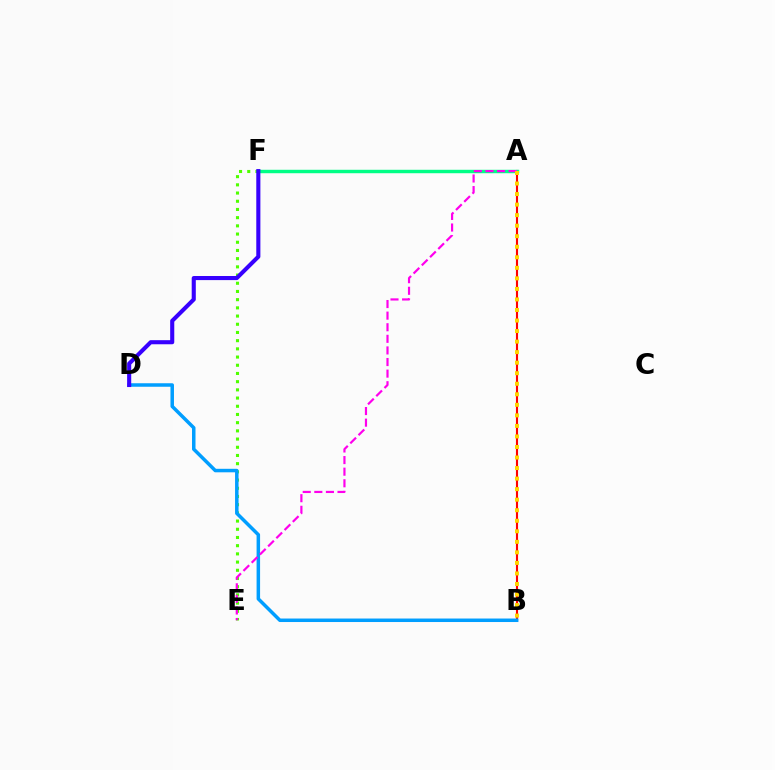{('E', 'F'): [{'color': '#4fff00', 'line_style': 'dotted', 'thickness': 2.23}], ('A', 'B'): [{'color': '#ff0000', 'line_style': 'solid', 'thickness': 1.52}, {'color': '#ffd500', 'line_style': 'dotted', 'thickness': 2.86}], ('B', 'D'): [{'color': '#009eff', 'line_style': 'solid', 'thickness': 2.52}], ('A', 'F'): [{'color': '#00ff86', 'line_style': 'solid', 'thickness': 2.47}], ('A', 'E'): [{'color': '#ff00ed', 'line_style': 'dashed', 'thickness': 1.58}], ('D', 'F'): [{'color': '#3700ff', 'line_style': 'solid', 'thickness': 2.95}]}